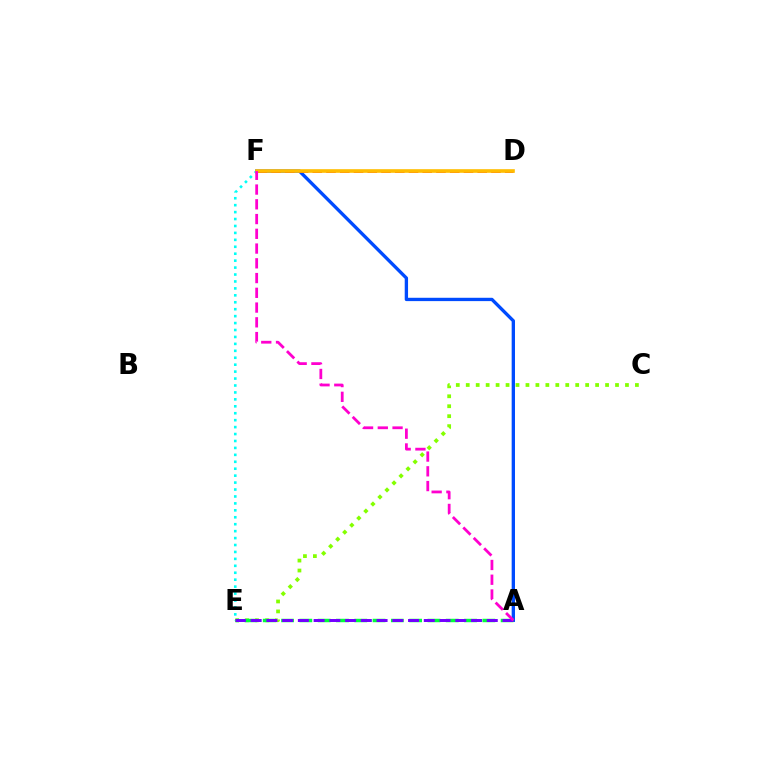{('A', 'F'): [{'color': '#004bff', 'line_style': 'solid', 'thickness': 2.4}, {'color': '#ff00cf', 'line_style': 'dashed', 'thickness': 2.0}], ('C', 'E'): [{'color': '#84ff00', 'line_style': 'dotted', 'thickness': 2.7}], ('E', 'F'): [{'color': '#00fff6', 'line_style': 'dotted', 'thickness': 1.88}], ('D', 'F'): [{'color': '#ff0000', 'line_style': 'dashed', 'thickness': 1.87}, {'color': '#ffbd00', 'line_style': 'solid', 'thickness': 2.62}], ('A', 'E'): [{'color': '#00ff39', 'line_style': 'dashed', 'thickness': 2.49}, {'color': '#7200ff', 'line_style': 'dashed', 'thickness': 2.14}]}